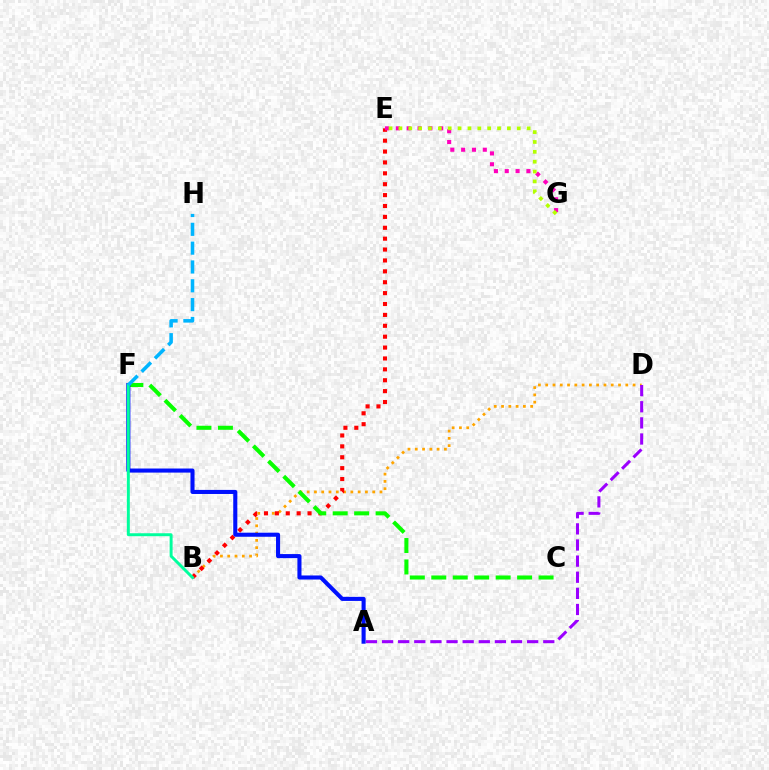{('B', 'D'): [{'color': '#ffa500', 'line_style': 'dotted', 'thickness': 1.98}], ('B', 'E'): [{'color': '#ff0000', 'line_style': 'dotted', 'thickness': 2.96}], ('E', 'G'): [{'color': '#ff00bd', 'line_style': 'dotted', 'thickness': 2.94}, {'color': '#b3ff00', 'line_style': 'dotted', 'thickness': 2.68}], ('C', 'F'): [{'color': '#08ff00', 'line_style': 'dashed', 'thickness': 2.92}], ('A', 'D'): [{'color': '#9b00ff', 'line_style': 'dashed', 'thickness': 2.19}], ('A', 'F'): [{'color': '#0010ff', 'line_style': 'solid', 'thickness': 2.93}], ('B', 'F'): [{'color': '#00ff9d', 'line_style': 'solid', 'thickness': 2.12}], ('F', 'H'): [{'color': '#00b5ff', 'line_style': 'dashed', 'thickness': 2.56}]}